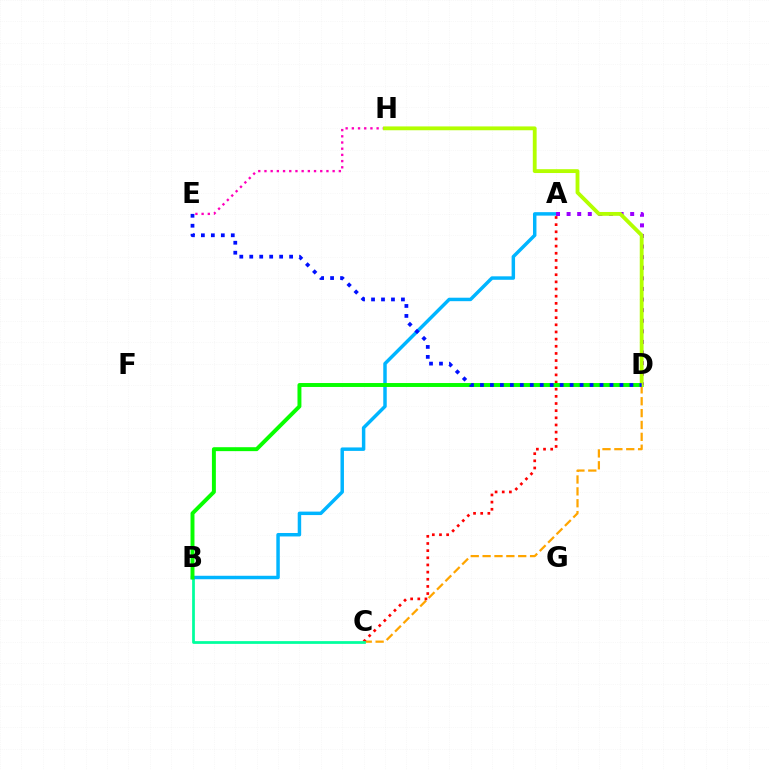{('C', 'D'): [{'color': '#ffa500', 'line_style': 'dashed', 'thickness': 1.61}], ('A', 'C'): [{'color': '#ff0000', 'line_style': 'dotted', 'thickness': 1.94}], ('B', 'C'): [{'color': '#00ff9d', 'line_style': 'solid', 'thickness': 1.98}], ('A', 'B'): [{'color': '#00b5ff', 'line_style': 'solid', 'thickness': 2.5}], ('B', 'D'): [{'color': '#08ff00', 'line_style': 'solid', 'thickness': 2.84}], ('A', 'D'): [{'color': '#9b00ff', 'line_style': 'dotted', 'thickness': 2.88}], ('E', 'H'): [{'color': '#ff00bd', 'line_style': 'dotted', 'thickness': 1.68}], ('D', 'H'): [{'color': '#b3ff00', 'line_style': 'solid', 'thickness': 2.76}], ('D', 'E'): [{'color': '#0010ff', 'line_style': 'dotted', 'thickness': 2.71}]}